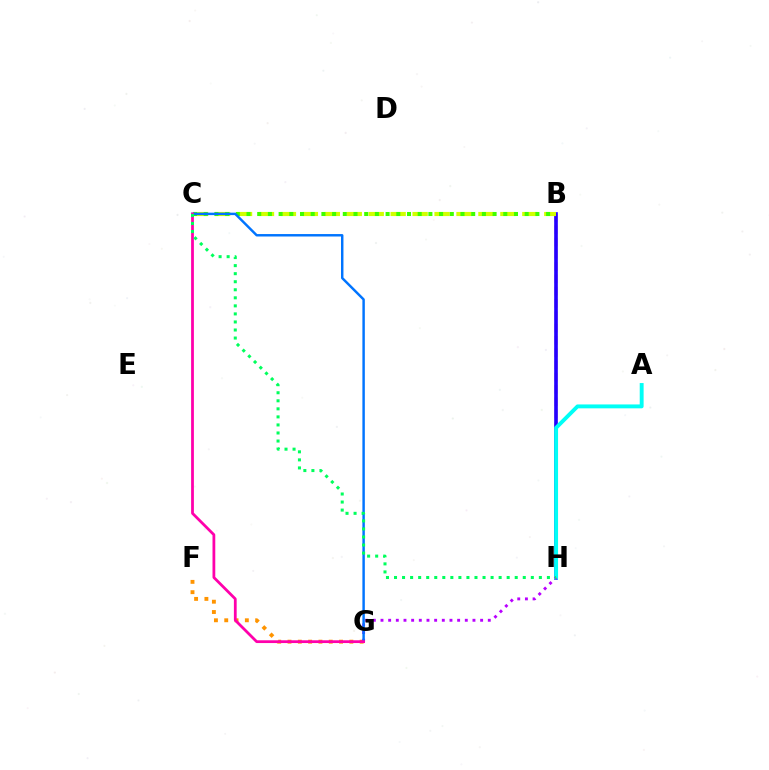{('B', 'H'): [{'color': '#ff0000', 'line_style': 'dashed', 'thickness': 1.67}, {'color': '#2500ff', 'line_style': 'solid', 'thickness': 2.61}], ('B', 'C'): [{'color': '#d1ff00', 'line_style': 'dashed', 'thickness': 2.98}, {'color': '#3dff00', 'line_style': 'dotted', 'thickness': 2.91}], ('F', 'G'): [{'color': '#ff9400', 'line_style': 'dotted', 'thickness': 2.8}], ('A', 'H'): [{'color': '#00fff6', 'line_style': 'solid', 'thickness': 2.8}], ('G', 'H'): [{'color': '#b900ff', 'line_style': 'dotted', 'thickness': 2.08}], ('C', 'G'): [{'color': '#0074ff', 'line_style': 'solid', 'thickness': 1.76}, {'color': '#ff00ac', 'line_style': 'solid', 'thickness': 1.99}], ('C', 'H'): [{'color': '#00ff5c', 'line_style': 'dotted', 'thickness': 2.19}]}